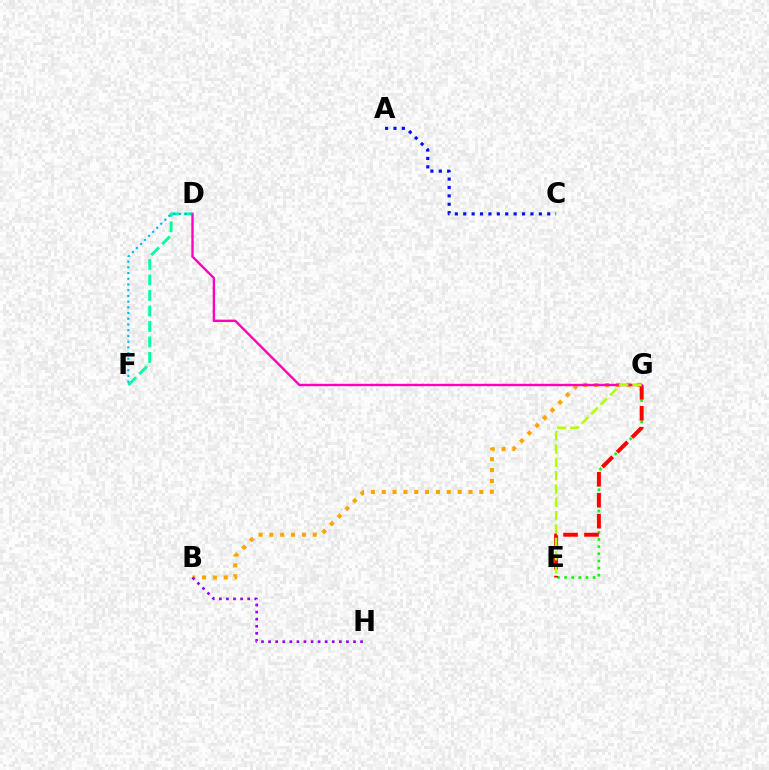{('A', 'C'): [{'color': '#0010ff', 'line_style': 'dotted', 'thickness': 2.28}], ('D', 'F'): [{'color': '#00ff9d', 'line_style': 'dashed', 'thickness': 2.11}, {'color': '#00b5ff', 'line_style': 'dotted', 'thickness': 1.55}], ('E', 'G'): [{'color': '#08ff00', 'line_style': 'dotted', 'thickness': 1.94}, {'color': '#ff0000', 'line_style': 'dashed', 'thickness': 2.84}, {'color': '#b3ff00', 'line_style': 'dashed', 'thickness': 1.81}], ('B', 'G'): [{'color': '#ffa500', 'line_style': 'dotted', 'thickness': 2.95}], ('D', 'G'): [{'color': '#ff00bd', 'line_style': 'solid', 'thickness': 1.71}], ('B', 'H'): [{'color': '#9b00ff', 'line_style': 'dotted', 'thickness': 1.92}]}